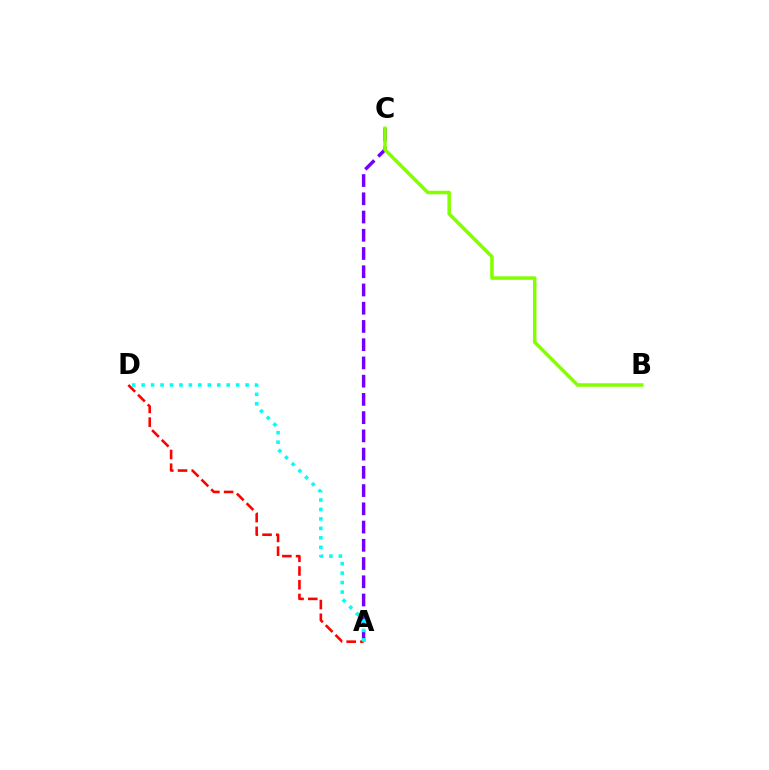{('A', 'C'): [{'color': '#7200ff', 'line_style': 'dashed', 'thickness': 2.48}], ('A', 'D'): [{'color': '#ff0000', 'line_style': 'dashed', 'thickness': 1.87}, {'color': '#00fff6', 'line_style': 'dotted', 'thickness': 2.57}], ('B', 'C'): [{'color': '#84ff00', 'line_style': 'solid', 'thickness': 2.53}]}